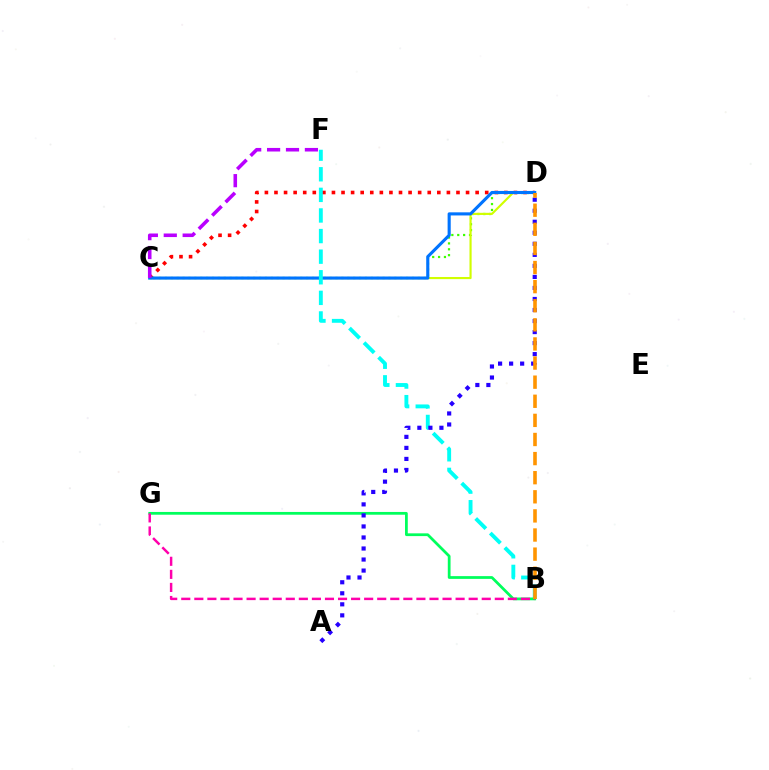{('C', 'D'): [{'color': '#3dff00', 'line_style': 'dotted', 'thickness': 1.6}, {'color': '#d1ff00', 'line_style': 'solid', 'thickness': 1.55}, {'color': '#ff0000', 'line_style': 'dotted', 'thickness': 2.6}, {'color': '#0074ff', 'line_style': 'solid', 'thickness': 2.24}], ('B', 'F'): [{'color': '#00fff6', 'line_style': 'dashed', 'thickness': 2.8}], ('B', 'G'): [{'color': '#00ff5c', 'line_style': 'solid', 'thickness': 1.99}, {'color': '#ff00ac', 'line_style': 'dashed', 'thickness': 1.77}], ('A', 'D'): [{'color': '#2500ff', 'line_style': 'dotted', 'thickness': 3.0}], ('B', 'D'): [{'color': '#ff9400', 'line_style': 'dashed', 'thickness': 2.6}], ('C', 'F'): [{'color': '#b900ff', 'line_style': 'dashed', 'thickness': 2.57}]}